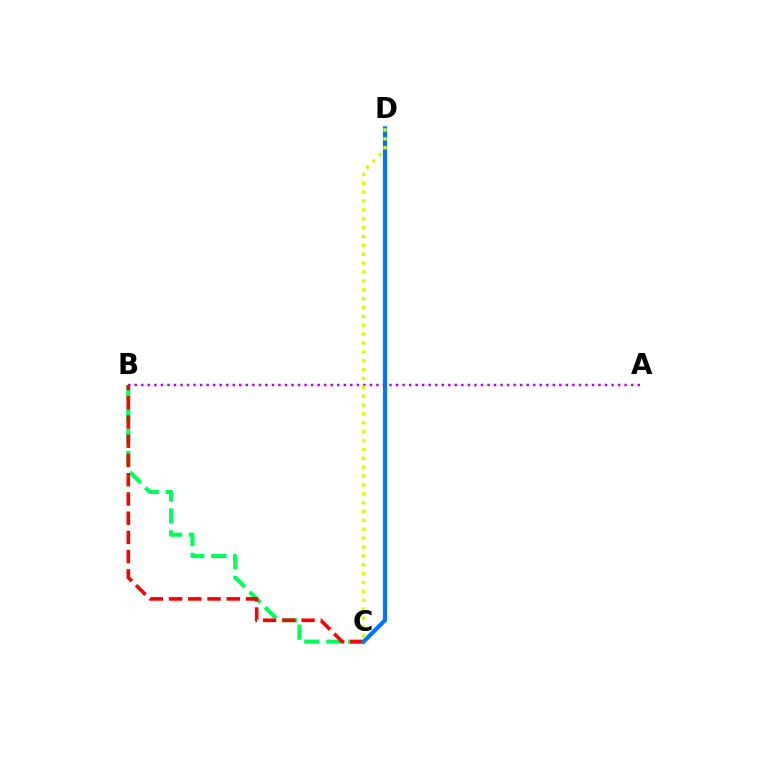{('B', 'C'): [{'color': '#00ff5c', 'line_style': 'dashed', 'thickness': 2.98}, {'color': '#ff0000', 'line_style': 'dashed', 'thickness': 2.61}], ('A', 'B'): [{'color': '#b900ff', 'line_style': 'dotted', 'thickness': 1.77}], ('C', 'D'): [{'color': '#0074ff', 'line_style': 'solid', 'thickness': 2.98}, {'color': '#d1ff00', 'line_style': 'dotted', 'thickness': 2.41}]}